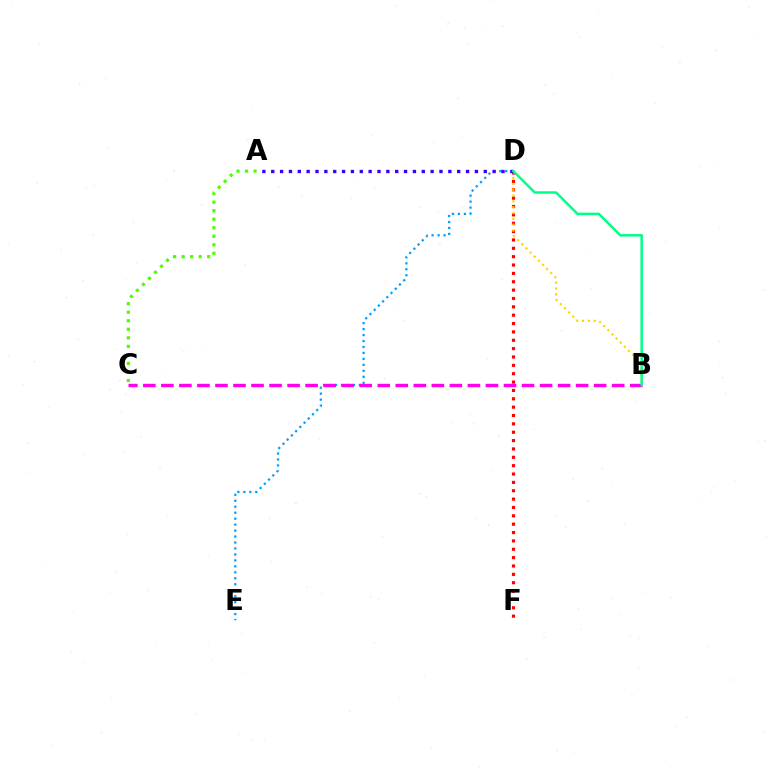{('D', 'F'): [{'color': '#ff0000', 'line_style': 'dotted', 'thickness': 2.27}], ('B', 'D'): [{'color': '#ffd500', 'line_style': 'dotted', 'thickness': 1.58}, {'color': '#00ff86', 'line_style': 'solid', 'thickness': 1.78}], ('D', 'E'): [{'color': '#009eff', 'line_style': 'dotted', 'thickness': 1.62}], ('A', 'D'): [{'color': '#3700ff', 'line_style': 'dotted', 'thickness': 2.41}], ('B', 'C'): [{'color': '#ff00ed', 'line_style': 'dashed', 'thickness': 2.45}], ('A', 'C'): [{'color': '#4fff00', 'line_style': 'dotted', 'thickness': 2.32}]}